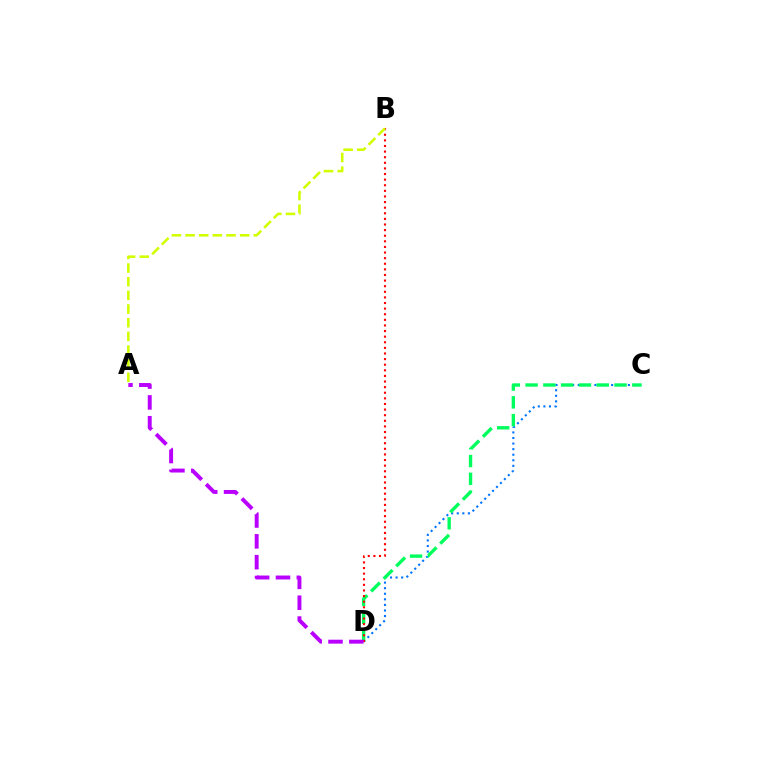{('C', 'D'): [{'color': '#0074ff', 'line_style': 'dotted', 'thickness': 1.51}, {'color': '#00ff5c', 'line_style': 'dashed', 'thickness': 2.42}], ('B', 'D'): [{'color': '#ff0000', 'line_style': 'dotted', 'thickness': 1.52}], ('A', 'D'): [{'color': '#b900ff', 'line_style': 'dashed', 'thickness': 2.83}], ('A', 'B'): [{'color': '#d1ff00', 'line_style': 'dashed', 'thickness': 1.86}]}